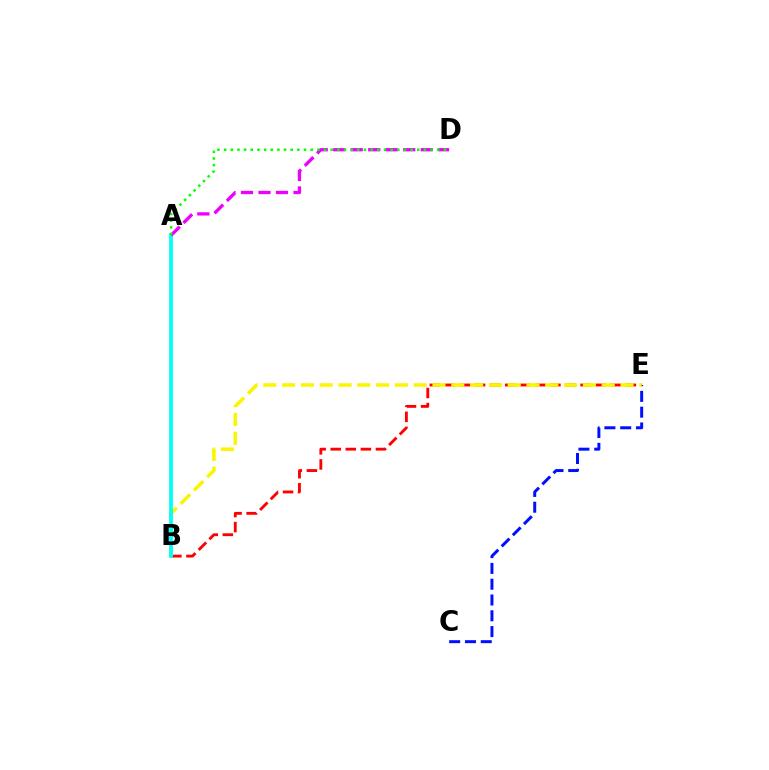{('C', 'E'): [{'color': '#0010ff', 'line_style': 'dashed', 'thickness': 2.14}], ('B', 'E'): [{'color': '#ff0000', 'line_style': 'dashed', 'thickness': 2.05}, {'color': '#fcf500', 'line_style': 'dashed', 'thickness': 2.55}], ('A', 'B'): [{'color': '#00fff6', 'line_style': 'solid', 'thickness': 2.72}], ('A', 'D'): [{'color': '#ee00ff', 'line_style': 'dashed', 'thickness': 2.38}, {'color': '#08ff00', 'line_style': 'dotted', 'thickness': 1.81}]}